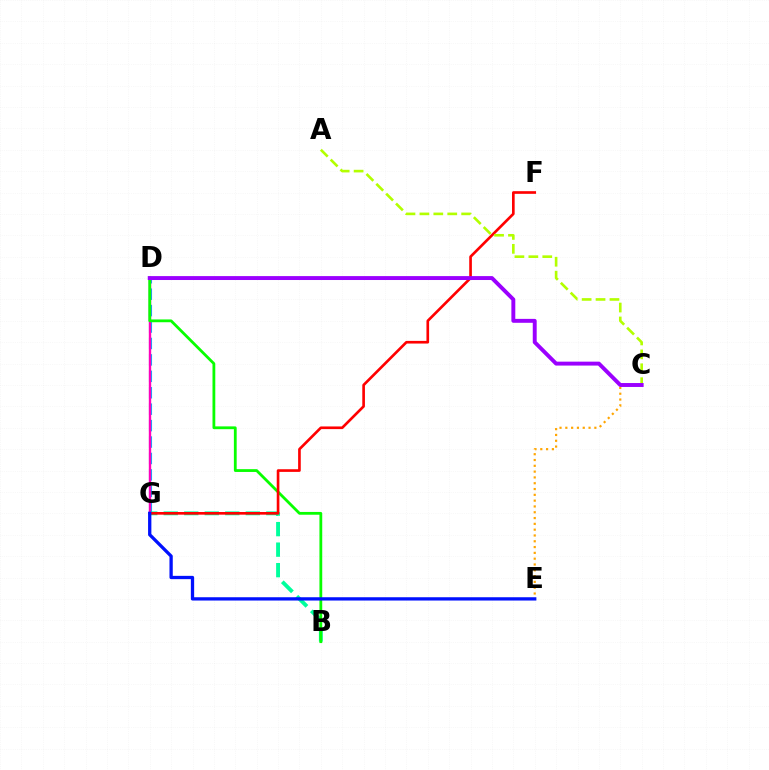{('D', 'G'): [{'color': '#00b5ff', 'line_style': 'dashed', 'thickness': 2.23}, {'color': '#ff00bd', 'line_style': 'solid', 'thickness': 1.71}], ('B', 'G'): [{'color': '#00ff9d', 'line_style': 'dashed', 'thickness': 2.79}], ('C', 'E'): [{'color': '#ffa500', 'line_style': 'dotted', 'thickness': 1.58}], ('B', 'D'): [{'color': '#08ff00', 'line_style': 'solid', 'thickness': 2.01}], ('F', 'G'): [{'color': '#ff0000', 'line_style': 'solid', 'thickness': 1.91}], ('A', 'C'): [{'color': '#b3ff00', 'line_style': 'dashed', 'thickness': 1.89}], ('C', 'D'): [{'color': '#9b00ff', 'line_style': 'solid', 'thickness': 2.82}], ('E', 'G'): [{'color': '#0010ff', 'line_style': 'solid', 'thickness': 2.37}]}